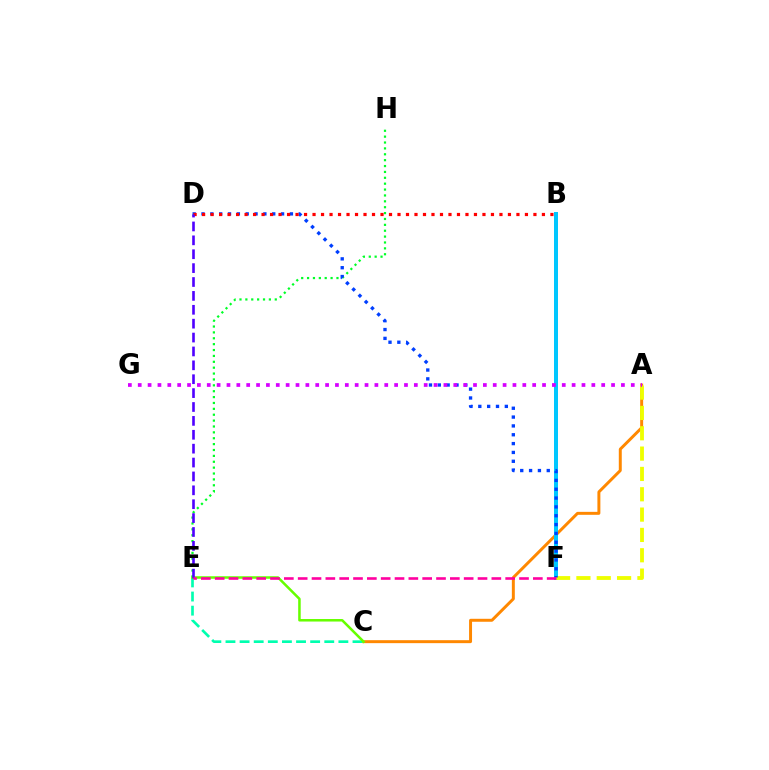{('A', 'C'): [{'color': '#ff8800', 'line_style': 'solid', 'thickness': 2.13}], ('E', 'H'): [{'color': '#00ff27', 'line_style': 'dotted', 'thickness': 1.6}], ('B', 'F'): [{'color': '#00c7ff', 'line_style': 'solid', 'thickness': 2.88}], ('C', 'E'): [{'color': '#00ffaf', 'line_style': 'dashed', 'thickness': 1.92}, {'color': '#66ff00', 'line_style': 'solid', 'thickness': 1.82}], ('A', 'F'): [{'color': '#eeff00', 'line_style': 'dashed', 'thickness': 2.76}], ('D', 'F'): [{'color': '#003fff', 'line_style': 'dotted', 'thickness': 2.4}], ('B', 'D'): [{'color': '#ff0000', 'line_style': 'dotted', 'thickness': 2.31}], ('D', 'E'): [{'color': '#4f00ff', 'line_style': 'dashed', 'thickness': 1.89}], ('A', 'G'): [{'color': '#d600ff', 'line_style': 'dotted', 'thickness': 2.68}], ('E', 'F'): [{'color': '#ff00a0', 'line_style': 'dashed', 'thickness': 1.88}]}